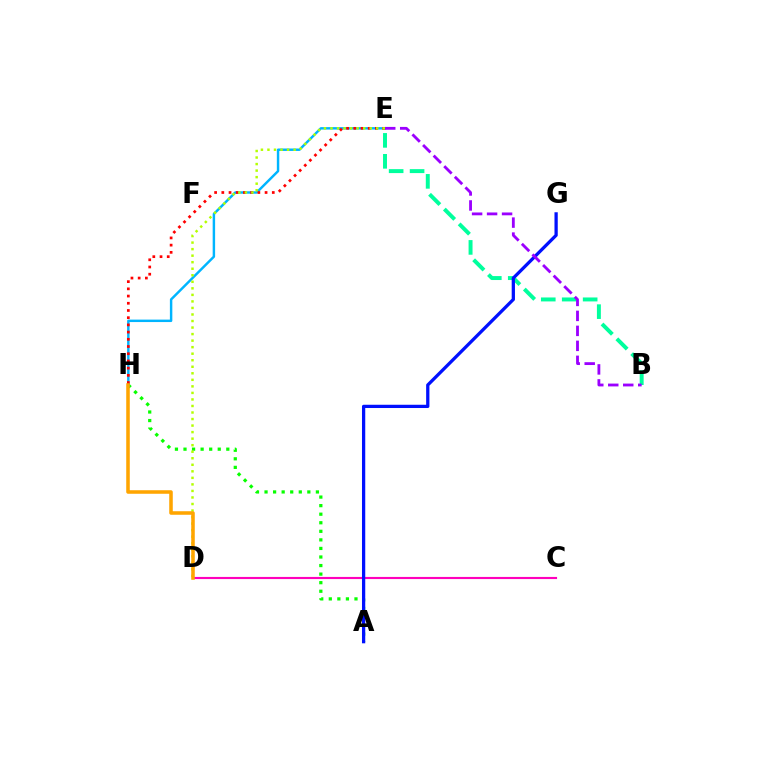{('A', 'H'): [{'color': '#08ff00', 'line_style': 'dotted', 'thickness': 2.33}], ('E', 'H'): [{'color': '#00b5ff', 'line_style': 'solid', 'thickness': 1.76}, {'color': '#ff0000', 'line_style': 'dotted', 'thickness': 1.96}], ('C', 'D'): [{'color': '#ff00bd', 'line_style': 'solid', 'thickness': 1.54}], ('D', 'E'): [{'color': '#b3ff00', 'line_style': 'dotted', 'thickness': 1.78}], ('B', 'E'): [{'color': '#00ff9d', 'line_style': 'dashed', 'thickness': 2.84}, {'color': '#9b00ff', 'line_style': 'dashed', 'thickness': 2.04}], ('D', 'H'): [{'color': '#ffa500', 'line_style': 'solid', 'thickness': 2.55}], ('A', 'G'): [{'color': '#0010ff', 'line_style': 'solid', 'thickness': 2.35}]}